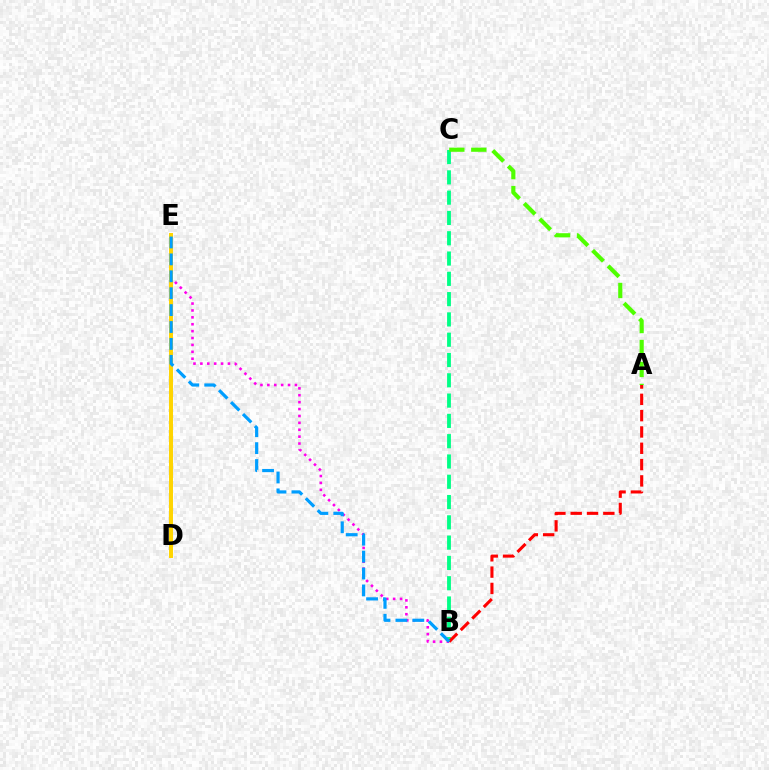{('D', 'E'): [{'color': '#3700ff', 'line_style': 'solid', 'thickness': 1.62}, {'color': '#ffd500', 'line_style': 'solid', 'thickness': 2.85}], ('B', 'C'): [{'color': '#00ff86', 'line_style': 'dashed', 'thickness': 2.76}], ('B', 'E'): [{'color': '#ff00ed', 'line_style': 'dotted', 'thickness': 1.87}, {'color': '#009eff', 'line_style': 'dashed', 'thickness': 2.3}], ('A', 'B'): [{'color': '#ff0000', 'line_style': 'dashed', 'thickness': 2.22}], ('A', 'C'): [{'color': '#4fff00', 'line_style': 'dashed', 'thickness': 2.98}]}